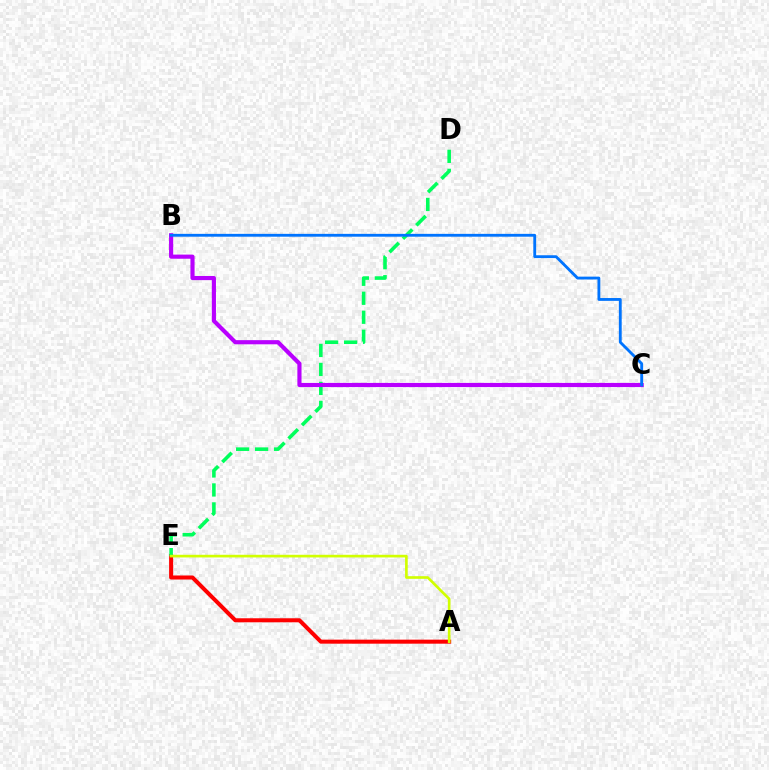{('A', 'E'): [{'color': '#ff0000', 'line_style': 'solid', 'thickness': 2.9}, {'color': '#d1ff00', 'line_style': 'solid', 'thickness': 1.91}], ('D', 'E'): [{'color': '#00ff5c', 'line_style': 'dashed', 'thickness': 2.58}], ('B', 'C'): [{'color': '#b900ff', 'line_style': 'solid', 'thickness': 2.98}, {'color': '#0074ff', 'line_style': 'solid', 'thickness': 2.04}]}